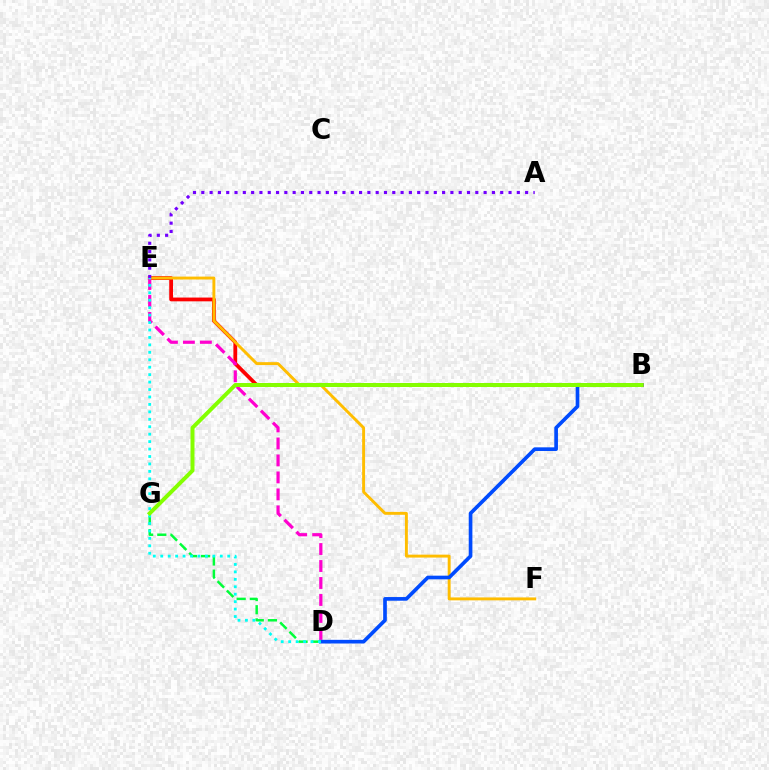{('B', 'E'): [{'color': '#ff0000', 'line_style': 'solid', 'thickness': 2.71}], ('E', 'F'): [{'color': '#ffbd00', 'line_style': 'solid', 'thickness': 2.1}], ('D', 'E'): [{'color': '#ff00cf', 'line_style': 'dashed', 'thickness': 2.31}, {'color': '#00fff6', 'line_style': 'dotted', 'thickness': 2.02}], ('B', 'D'): [{'color': '#004bff', 'line_style': 'solid', 'thickness': 2.64}], ('D', 'G'): [{'color': '#00ff39', 'line_style': 'dashed', 'thickness': 1.79}], ('A', 'E'): [{'color': '#7200ff', 'line_style': 'dotted', 'thickness': 2.26}], ('B', 'G'): [{'color': '#84ff00', 'line_style': 'solid', 'thickness': 2.86}]}